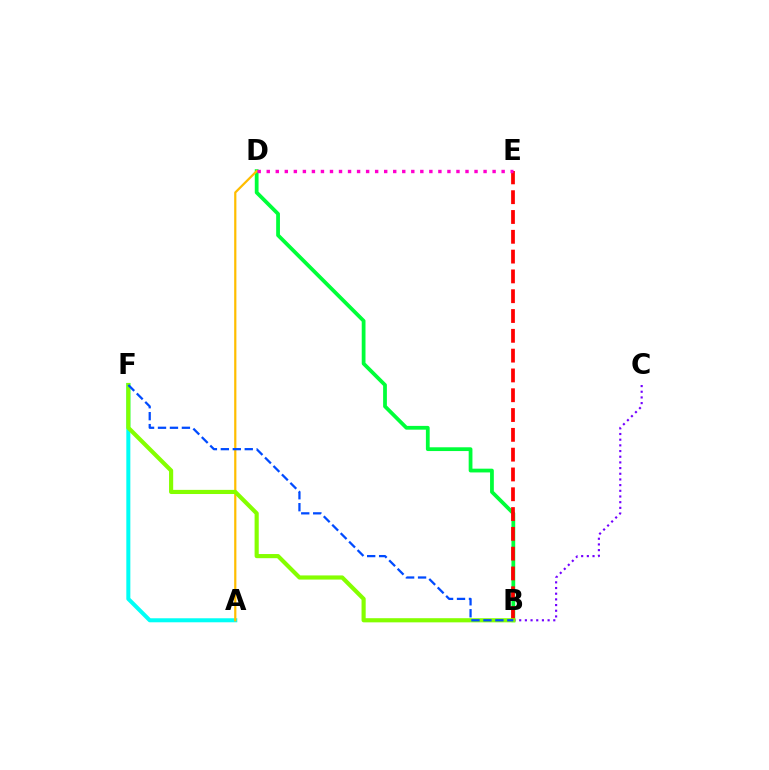{('A', 'F'): [{'color': '#00fff6', 'line_style': 'solid', 'thickness': 2.89}], ('B', 'D'): [{'color': '#00ff39', 'line_style': 'solid', 'thickness': 2.71}], ('B', 'C'): [{'color': '#7200ff', 'line_style': 'dotted', 'thickness': 1.54}], ('B', 'E'): [{'color': '#ff0000', 'line_style': 'dashed', 'thickness': 2.69}], ('A', 'D'): [{'color': '#ffbd00', 'line_style': 'solid', 'thickness': 1.6}], ('B', 'F'): [{'color': '#84ff00', 'line_style': 'solid', 'thickness': 2.99}, {'color': '#004bff', 'line_style': 'dashed', 'thickness': 1.62}], ('D', 'E'): [{'color': '#ff00cf', 'line_style': 'dotted', 'thickness': 2.45}]}